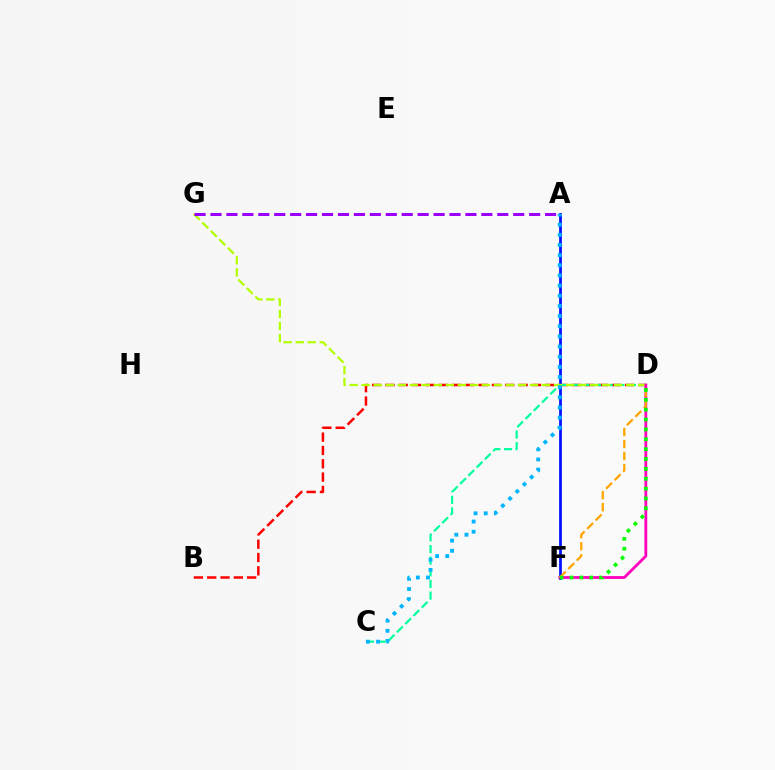{('B', 'D'): [{'color': '#ff0000', 'line_style': 'dashed', 'thickness': 1.81}], ('C', 'D'): [{'color': '#00ff9d', 'line_style': 'dashed', 'thickness': 1.58}], ('A', 'F'): [{'color': '#0010ff', 'line_style': 'solid', 'thickness': 1.98}], ('D', 'G'): [{'color': '#b3ff00', 'line_style': 'dashed', 'thickness': 1.63}], ('A', 'G'): [{'color': '#9b00ff', 'line_style': 'dashed', 'thickness': 2.16}], ('D', 'F'): [{'color': '#ff00bd', 'line_style': 'solid', 'thickness': 2.02}, {'color': '#ffa500', 'line_style': 'dashed', 'thickness': 1.63}, {'color': '#08ff00', 'line_style': 'dotted', 'thickness': 2.68}], ('A', 'C'): [{'color': '#00b5ff', 'line_style': 'dotted', 'thickness': 2.76}]}